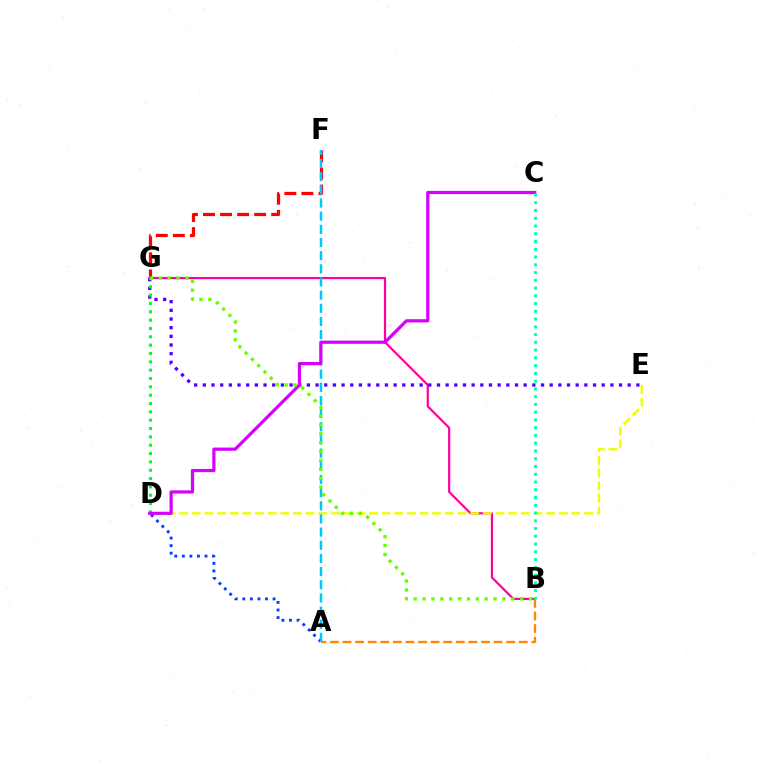{('B', 'G'): [{'color': '#ff00a0', 'line_style': 'solid', 'thickness': 1.58}, {'color': '#66ff00', 'line_style': 'dotted', 'thickness': 2.41}], ('F', 'G'): [{'color': '#ff0000', 'line_style': 'dashed', 'thickness': 2.32}], ('E', 'G'): [{'color': '#4f00ff', 'line_style': 'dotted', 'thickness': 2.36}], ('D', 'G'): [{'color': '#00ff27', 'line_style': 'dotted', 'thickness': 2.27}], ('D', 'E'): [{'color': '#eeff00', 'line_style': 'dashed', 'thickness': 1.72}], ('A', 'B'): [{'color': '#ff8800', 'line_style': 'dashed', 'thickness': 1.71}], ('A', 'D'): [{'color': '#003fff', 'line_style': 'dotted', 'thickness': 2.05}], ('A', 'F'): [{'color': '#00c7ff', 'line_style': 'dashed', 'thickness': 1.79}], ('C', 'D'): [{'color': '#d600ff', 'line_style': 'solid', 'thickness': 2.31}], ('B', 'C'): [{'color': '#00ffaf', 'line_style': 'dotted', 'thickness': 2.11}]}